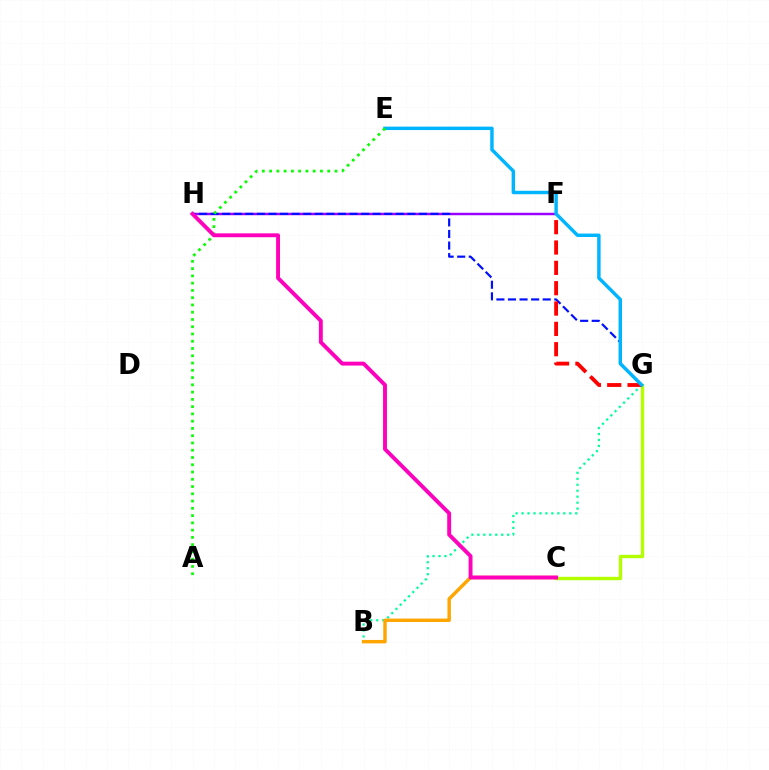{('F', 'H'): [{'color': '#9b00ff', 'line_style': 'solid', 'thickness': 1.78}], ('G', 'H'): [{'color': '#0010ff', 'line_style': 'dashed', 'thickness': 1.57}], ('C', 'G'): [{'color': '#b3ff00', 'line_style': 'solid', 'thickness': 2.43}], ('B', 'G'): [{'color': '#00ff9d', 'line_style': 'dotted', 'thickness': 1.62}], ('B', 'C'): [{'color': '#ffa500', 'line_style': 'solid', 'thickness': 2.47}], ('F', 'G'): [{'color': '#ff0000', 'line_style': 'dashed', 'thickness': 2.76}], ('E', 'G'): [{'color': '#00b5ff', 'line_style': 'solid', 'thickness': 2.48}], ('A', 'E'): [{'color': '#08ff00', 'line_style': 'dotted', 'thickness': 1.97}], ('C', 'H'): [{'color': '#ff00bd', 'line_style': 'solid', 'thickness': 2.8}]}